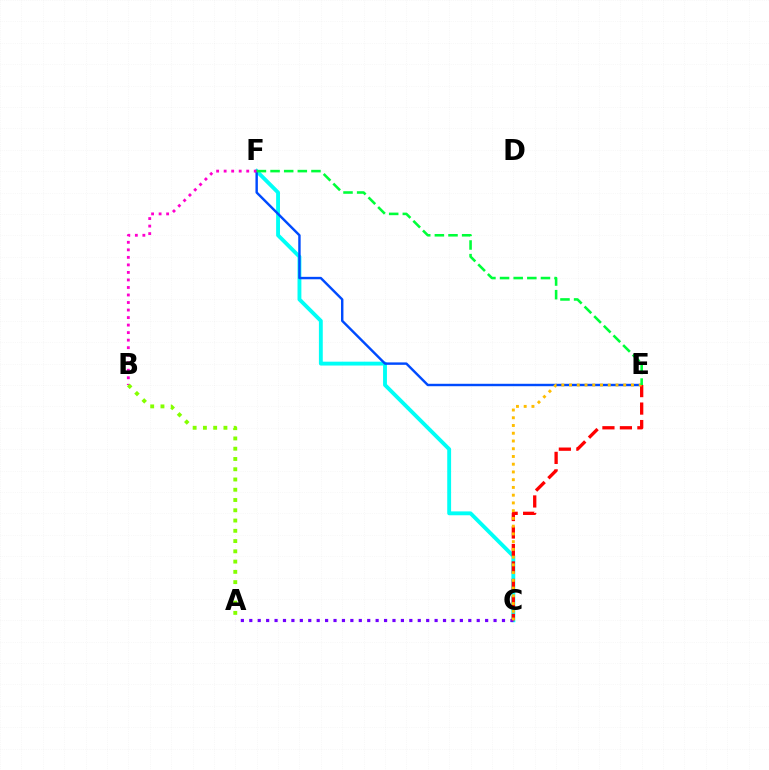{('C', 'F'): [{'color': '#00fff6', 'line_style': 'solid', 'thickness': 2.78}], ('A', 'C'): [{'color': '#7200ff', 'line_style': 'dotted', 'thickness': 2.29}], ('E', 'F'): [{'color': '#004bff', 'line_style': 'solid', 'thickness': 1.75}, {'color': '#00ff39', 'line_style': 'dashed', 'thickness': 1.85}], ('B', 'F'): [{'color': '#ff00cf', 'line_style': 'dotted', 'thickness': 2.04}], ('C', 'E'): [{'color': '#ff0000', 'line_style': 'dashed', 'thickness': 2.37}, {'color': '#ffbd00', 'line_style': 'dotted', 'thickness': 2.1}], ('A', 'B'): [{'color': '#84ff00', 'line_style': 'dotted', 'thickness': 2.79}]}